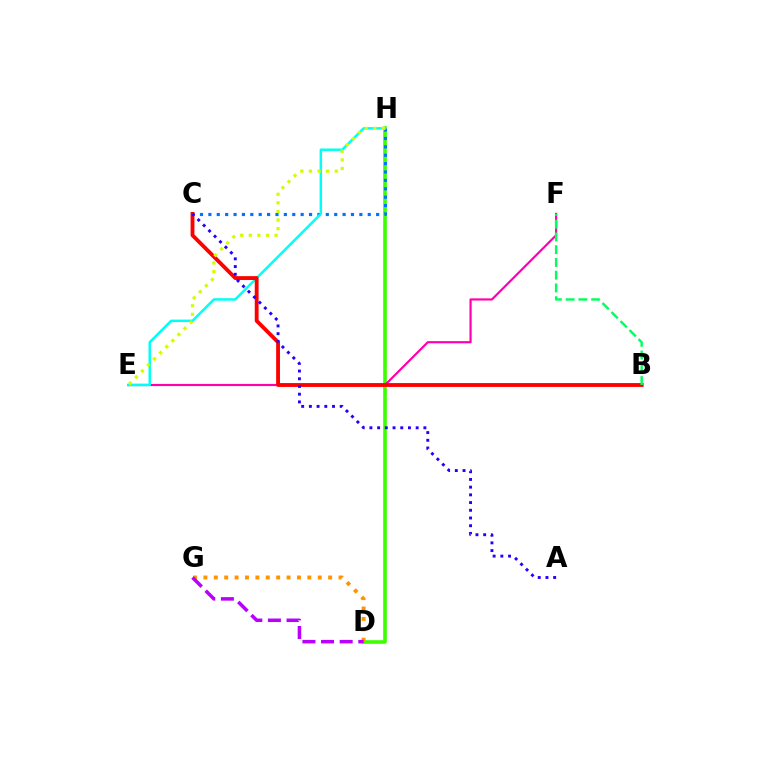{('D', 'H'): [{'color': '#3dff00', 'line_style': 'solid', 'thickness': 2.61}], ('D', 'G'): [{'color': '#ff9400', 'line_style': 'dotted', 'thickness': 2.82}, {'color': '#b900ff', 'line_style': 'dashed', 'thickness': 2.53}], ('C', 'H'): [{'color': '#0074ff', 'line_style': 'dotted', 'thickness': 2.28}], ('E', 'F'): [{'color': '#ff00ac', 'line_style': 'solid', 'thickness': 1.57}], ('E', 'H'): [{'color': '#00fff6', 'line_style': 'solid', 'thickness': 1.79}, {'color': '#d1ff00', 'line_style': 'dotted', 'thickness': 2.34}], ('B', 'C'): [{'color': '#ff0000', 'line_style': 'solid', 'thickness': 2.77}], ('B', 'F'): [{'color': '#00ff5c', 'line_style': 'dashed', 'thickness': 1.73}], ('A', 'C'): [{'color': '#2500ff', 'line_style': 'dotted', 'thickness': 2.09}]}